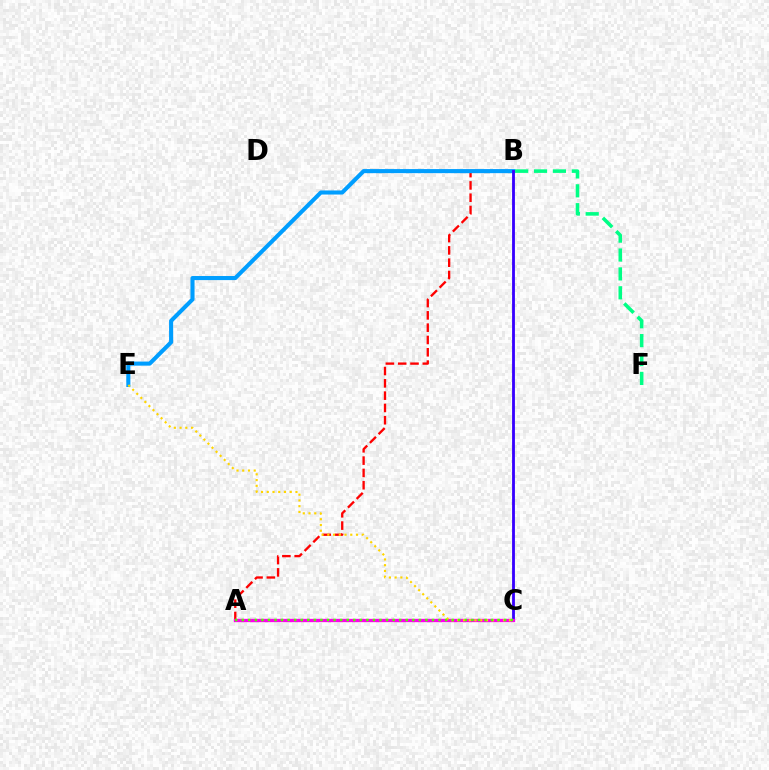{('A', 'B'): [{'color': '#ff0000', 'line_style': 'dashed', 'thickness': 1.67}], ('B', 'E'): [{'color': '#009eff', 'line_style': 'solid', 'thickness': 2.94}], ('B', 'C'): [{'color': '#3700ff', 'line_style': 'solid', 'thickness': 2.04}], ('B', 'F'): [{'color': '#00ff86', 'line_style': 'dashed', 'thickness': 2.57}], ('A', 'C'): [{'color': '#ff00ed', 'line_style': 'solid', 'thickness': 2.4}, {'color': '#4fff00', 'line_style': 'dotted', 'thickness': 1.78}], ('C', 'E'): [{'color': '#ffd500', 'line_style': 'dotted', 'thickness': 1.56}]}